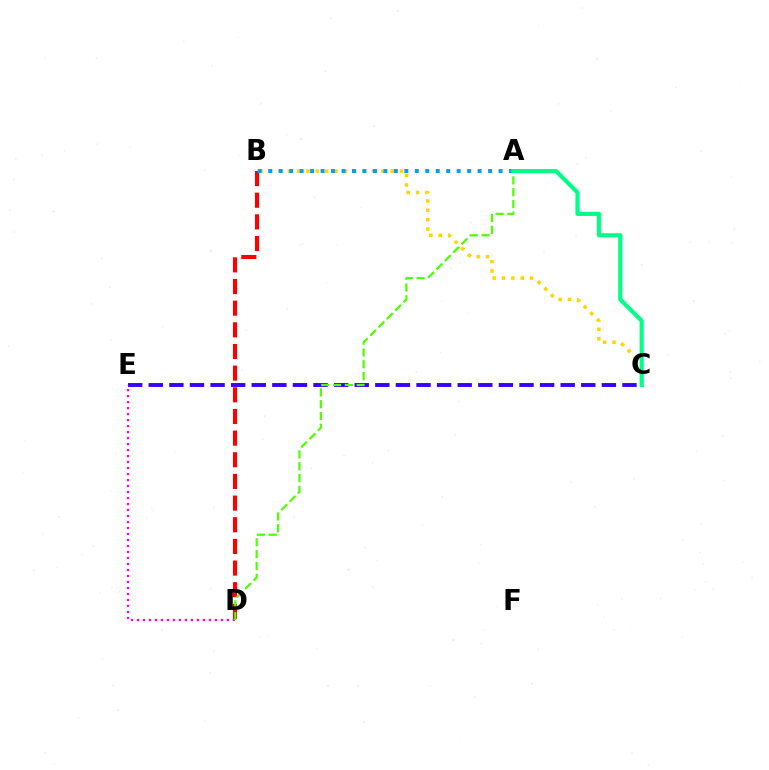{('C', 'E'): [{'color': '#3700ff', 'line_style': 'dashed', 'thickness': 2.8}], ('B', 'D'): [{'color': '#ff0000', 'line_style': 'dashed', 'thickness': 2.94}], ('B', 'C'): [{'color': '#ffd500', 'line_style': 'dotted', 'thickness': 2.54}], ('D', 'E'): [{'color': '#ff00ed', 'line_style': 'dotted', 'thickness': 1.63}], ('A', 'B'): [{'color': '#009eff', 'line_style': 'dotted', 'thickness': 2.84}], ('A', 'D'): [{'color': '#4fff00', 'line_style': 'dashed', 'thickness': 1.6}], ('A', 'C'): [{'color': '#00ff86', 'line_style': 'solid', 'thickness': 2.99}]}